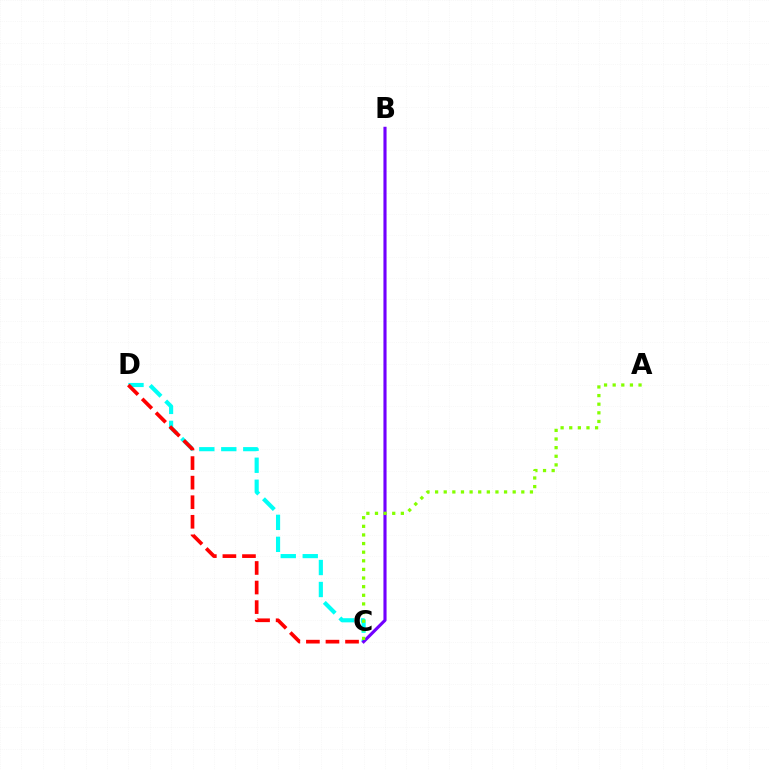{('C', 'D'): [{'color': '#00fff6', 'line_style': 'dashed', 'thickness': 2.99}, {'color': '#ff0000', 'line_style': 'dashed', 'thickness': 2.66}], ('B', 'C'): [{'color': '#7200ff', 'line_style': 'solid', 'thickness': 2.25}], ('A', 'C'): [{'color': '#84ff00', 'line_style': 'dotted', 'thickness': 2.34}]}